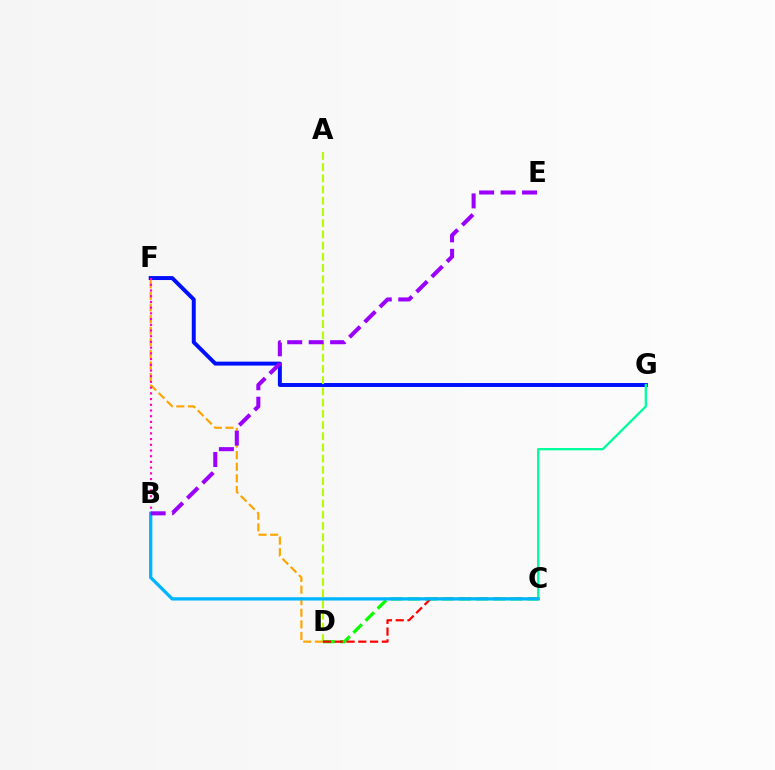{('F', 'G'): [{'color': '#0010ff', 'line_style': 'solid', 'thickness': 2.84}], ('A', 'D'): [{'color': '#b3ff00', 'line_style': 'dashed', 'thickness': 1.52}], ('D', 'F'): [{'color': '#ffa500', 'line_style': 'dashed', 'thickness': 1.57}], ('B', 'F'): [{'color': '#ff00bd', 'line_style': 'dotted', 'thickness': 1.55}], ('C', 'D'): [{'color': '#08ff00', 'line_style': 'dashed', 'thickness': 2.32}, {'color': '#ff0000', 'line_style': 'dashed', 'thickness': 1.6}], ('C', 'G'): [{'color': '#00ff9d', 'line_style': 'solid', 'thickness': 1.65}], ('B', 'C'): [{'color': '#00b5ff', 'line_style': 'solid', 'thickness': 2.36}], ('B', 'E'): [{'color': '#9b00ff', 'line_style': 'dashed', 'thickness': 2.91}]}